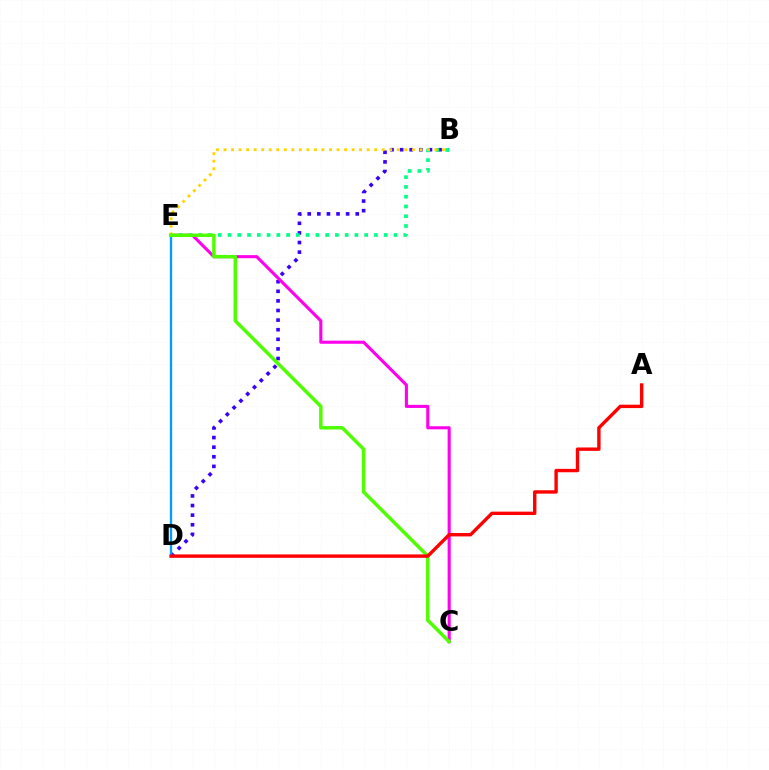{('B', 'D'): [{'color': '#3700ff', 'line_style': 'dotted', 'thickness': 2.61}], ('C', 'E'): [{'color': '#ff00ed', 'line_style': 'solid', 'thickness': 2.23}, {'color': '#4fff00', 'line_style': 'solid', 'thickness': 2.5}], ('B', 'E'): [{'color': '#00ff86', 'line_style': 'dotted', 'thickness': 2.65}, {'color': '#ffd500', 'line_style': 'dotted', 'thickness': 2.05}], ('D', 'E'): [{'color': '#009eff', 'line_style': 'solid', 'thickness': 1.69}], ('A', 'D'): [{'color': '#ff0000', 'line_style': 'solid', 'thickness': 2.44}]}